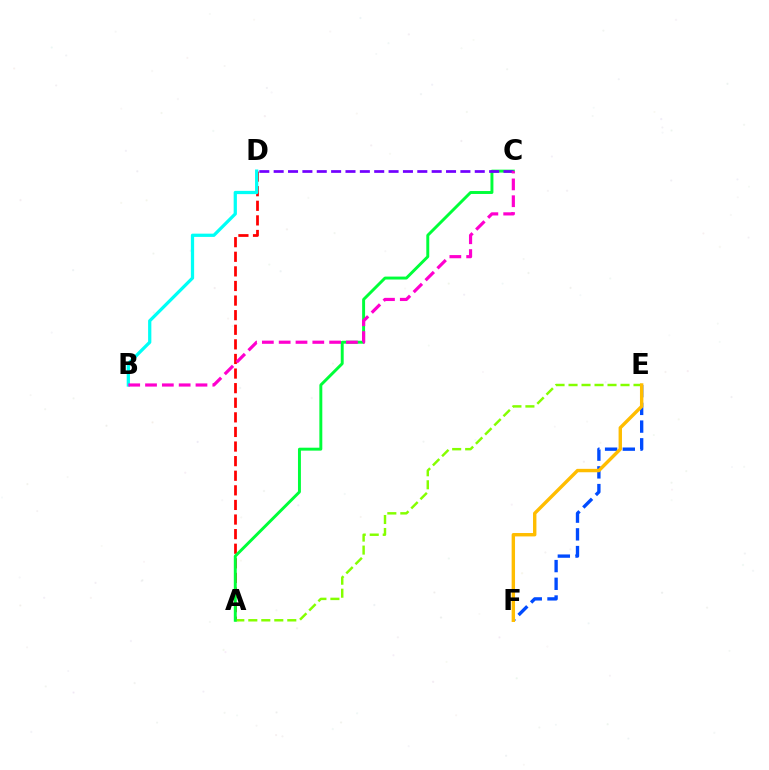{('E', 'F'): [{'color': '#004bff', 'line_style': 'dashed', 'thickness': 2.41}, {'color': '#ffbd00', 'line_style': 'solid', 'thickness': 2.45}], ('A', 'D'): [{'color': '#ff0000', 'line_style': 'dashed', 'thickness': 1.98}], ('A', 'E'): [{'color': '#84ff00', 'line_style': 'dashed', 'thickness': 1.77}], ('A', 'C'): [{'color': '#00ff39', 'line_style': 'solid', 'thickness': 2.11}], ('B', 'D'): [{'color': '#00fff6', 'line_style': 'solid', 'thickness': 2.34}], ('C', 'D'): [{'color': '#7200ff', 'line_style': 'dashed', 'thickness': 1.95}], ('B', 'C'): [{'color': '#ff00cf', 'line_style': 'dashed', 'thickness': 2.28}]}